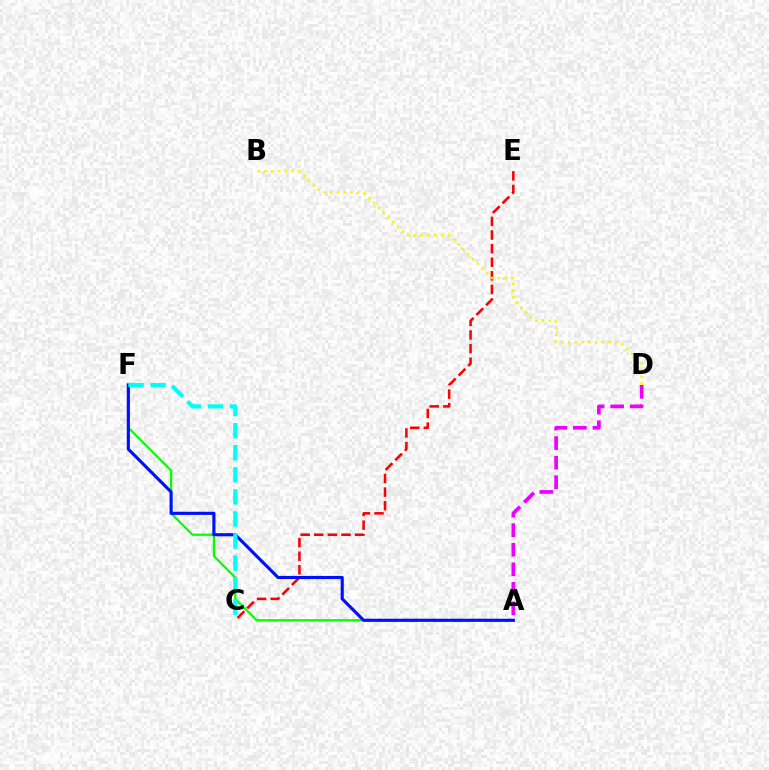{('C', 'E'): [{'color': '#ff0000', 'line_style': 'dashed', 'thickness': 1.85}], ('B', 'D'): [{'color': '#fcf500', 'line_style': 'dotted', 'thickness': 1.84}], ('A', 'F'): [{'color': '#08ff00', 'line_style': 'solid', 'thickness': 1.62}, {'color': '#0010ff', 'line_style': 'solid', 'thickness': 2.26}], ('C', 'F'): [{'color': '#00fff6', 'line_style': 'dashed', 'thickness': 3.0}], ('A', 'D'): [{'color': '#ee00ff', 'line_style': 'dashed', 'thickness': 2.66}]}